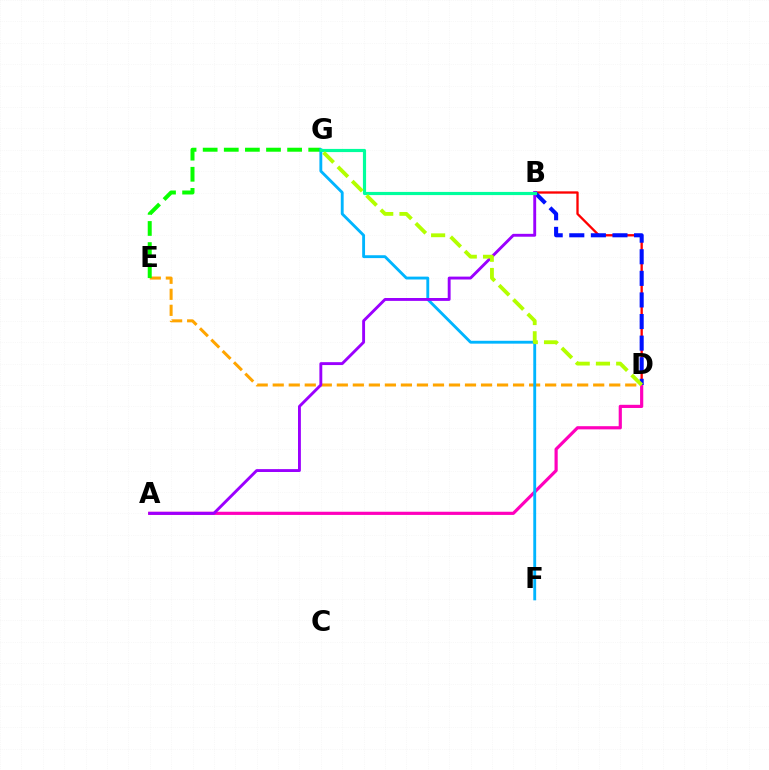{('D', 'E'): [{'color': '#ffa500', 'line_style': 'dashed', 'thickness': 2.18}], ('B', 'D'): [{'color': '#ff0000', 'line_style': 'solid', 'thickness': 1.67}, {'color': '#0010ff', 'line_style': 'dashed', 'thickness': 2.93}], ('E', 'G'): [{'color': '#08ff00', 'line_style': 'dashed', 'thickness': 2.87}], ('A', 'D'): [{'color': '#ff00bd', 'line_style': 'solid', 'thickness': 2.29}], ('F', 'G'): [{'color': '#00b5ff', 'line_style': 'solid', 'thickness': 2.06}], ('A', 'B'): [{'color': '#9b00ff', 'line_style': 'solid', 'thickness': 2.08}], ('B', 'G'): [{'color': '#00ff9d', 'line_style': 'solid', 'thickness': 2.28}], ('D', 'G'): [{'color': '#b3ff00', 'line_style': 'dashed', 'thickness': 2.75}]}